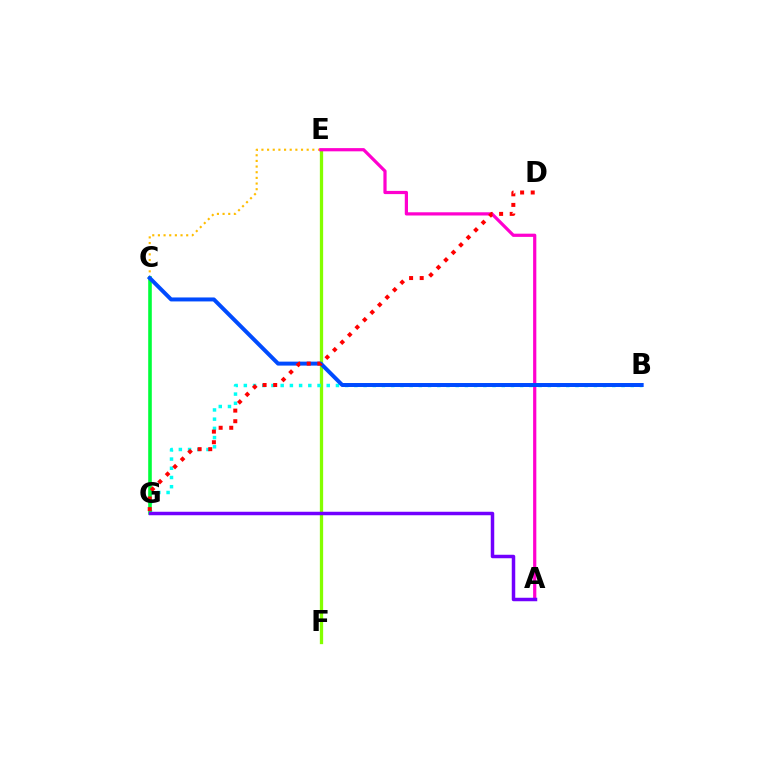{('E', 'F'): [{'color': '#84ff00', 'line_style': 'solid', 'thickness': 2.37}], ('B', 'G'): [{'color': '#00fff6', 'line_style': 'dotted', 'thickness': 2.5}], ('C', 'E'): [{'color': '#ffbd00', 'line_style': 'dotted', 'thickness': 1.54}], ('C', 'G'): [{'color': '#00ff39', 'line_style': 'solid', 'thickness': 2.59}], ('A', 'E'): [{'color': '#ff00cf', 'line_style': 'solid', 'thickness': 2.31}], ('B', 'C'): [{'color': '#004bff', 'line_style': 'solid', 'thickness': 2.86}], ('A', 'G'): [{'color': '#7200ff', 'line_style': 'solid', 'thickness': 2.51}], ('D', 'G'): [{'color': '#ff0000', 'line_style': 'dotted', 'thickness': 2.88}]}